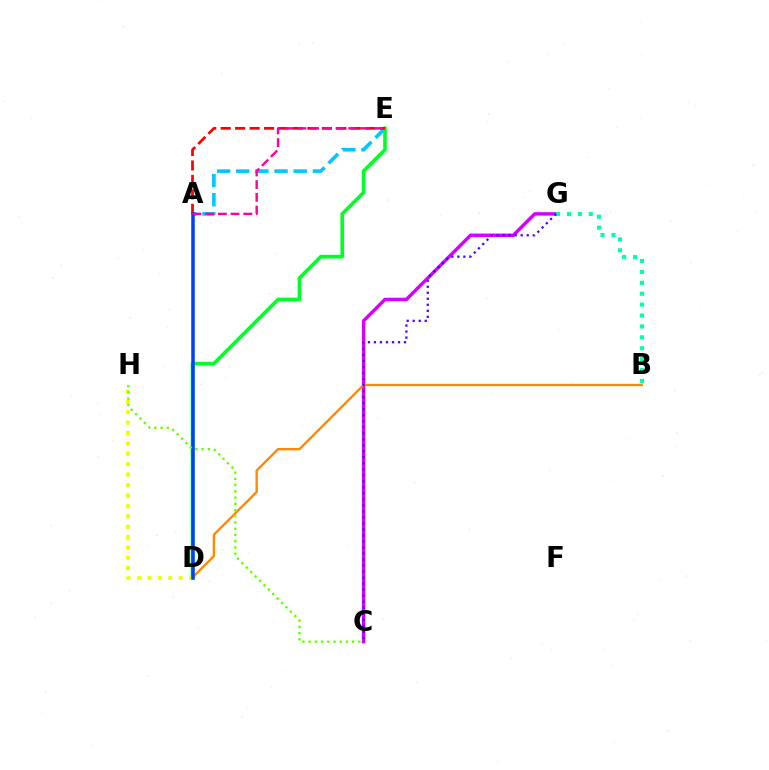{('C', 'G'): [{'color': '#d600ff', 'line_style': 'solid', 'thickness': 2.49}, {'color': '#4f00ff', 'line_style': 'dotted', 'thickness': 1.63}], ('A', 'E'): [{'color': '#00c7ff', 'line_style': 'dashed', 'thickness': 2.6}, {'color': '#ff0000', 'line_style': 'dashed', 'thickness': 1.96}, {'color': '#ff00a0', 'line_style': 'dashed', 'thickness': 1.73}], ('D', 'E'): [{'color': '#00ff27', 'line_style': 'solid', 'thickness': 2.62}], ('B', 'G'): [{'color': '#00ffaf', 'line_style': 'dotted', 'thickness': 2.96}], ('D', 'H'): [{'color': '#eeff00', 'line_style': 'dotted', 'thickness': 2.83}], ('B', 'D'): [{'color': '#ff8800', 'line_style': 'solid', 'thickness': 1.69}], ('A', 'D'): [{'color': '#003fff', 'line_style': 'solid', 'thickness': 2.52}], ('C', 'H'): [{'color': '#66ff00', 'line_style': 'dotted', 'thickness': 1.69}]}